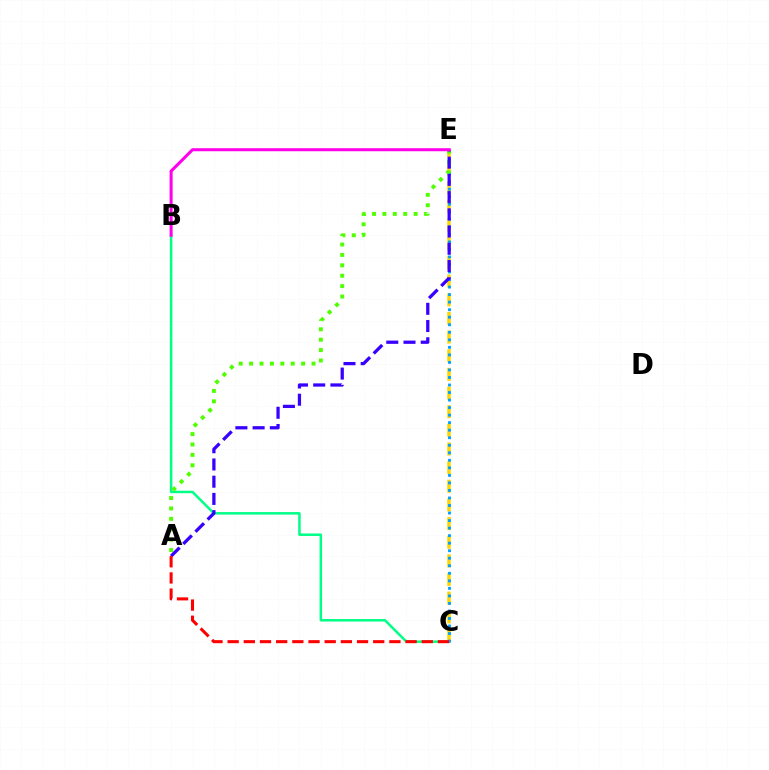{('B', 'C'): [{'color': '#00ff86', 'line_style': 'solid', 'thickness': 1.8}], ('C', 'E'): [{'color': '#ffd500', 'line_style': 'dashed', 'thickness': 2.53}, {'color': '#009eff', 'line_style': 'dotted', 'thickness': 2.05}], ('A', 'E'): [{'color': '#4fff00', 'line_style': 'dotted', 'thickness': 2.83}, {'color': '#3700ff', 'line_style': 'dashed', 'thickness': 2.34}], ('B', 'E'): [{'color': '#ff00ed', 'line_style': 'solid', 'thickness': 2.19}], ('A', 'C'): [{'color': '#ff0000', 'line_style': 'dashed', 'thickness': 2.2}]}